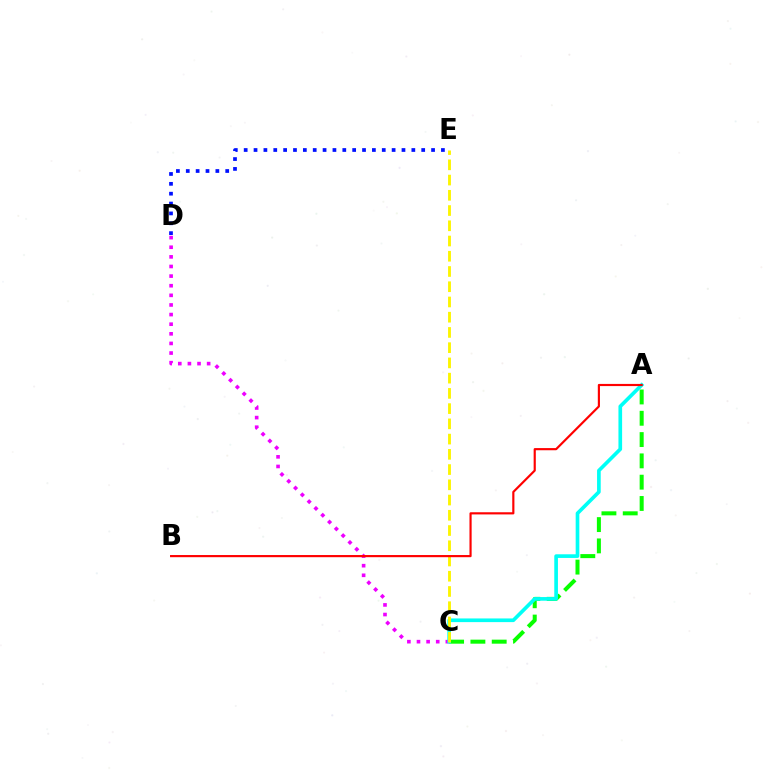{('C', 'D'): [{'color': '#ee00ff', 'line_style': 'dotted', 'thickness': 2.61}], ('D', 'E'): [{'color': '#0010ff', 'line_style': 'dotted', 'thickness': 2.68}], ('A', 'C'): [{'color': '#08ff00', 'line_style': 'dashed', 'thickness': 2.89}, {'color': '#00fff6', 'line_style': 'solid', 'thickness': 2.64}], ('C', 'E'): [{'color': '#fcf500', 'line_style': 'dashed', 'thickness': 2.07}], ('A', 'B'): [{'color': '#ff0000', 'line_style': 'solid', 'thickness': 1.56}]}